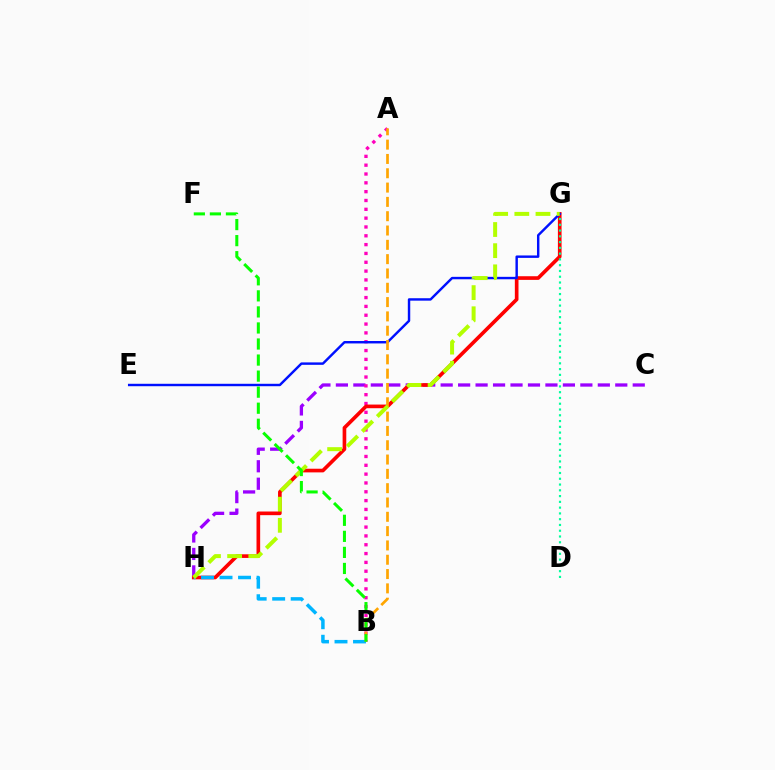{('C', 'H'): [{'color': '#9b00ff', 'line_style': 'dashed', 'thickness': 2.37}], ('A', 'B'): [{'color': '#ff00bd', 'line_style': 'dotted', 'thickness': 2.4}, {'color': '#ffa500', 'line_style': 'dashed', 'thickness': 1.94}], ('G', 'H'): [{'color': '#ff0000', 'line_style': 'solid', 'thickness': 2.63}, {'color': '#b3ff00', 'line_style': 'dashed', 'thickness': 2.87}], ('B', 'H'): [{'color': '#00b5ff', 'line_style': 'dashed', 'thickness': 2.51}], ('D', 'G'): [{'color': '#00ff9d', 'line_style': 'dotted', 'thickness': 1.57}], ('E', 'G'): [{'color': '#0010ff', 'line_style': 'solid', 'thickness': 1.75}], ('B', 'F'): [{'color': '#08ff00', 'line_style': 'dashed', 'thickness': 2.18}]}